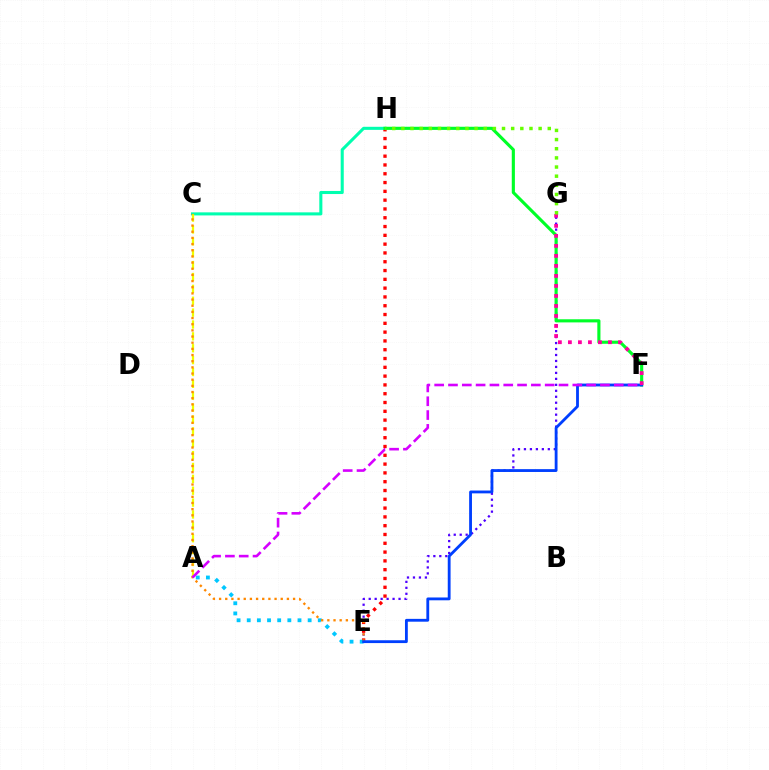{('E', 'G'): [{'color': '#4f00ff', 'line_style': 'dotted', 'thickness': 1.62}], ('E', 'H'): [{'color': '#ff0000', 'line_style': 'dotted', 'thickness': 2.39}], ('C', 'H'): [{'color': '#00ffaf', 'line_style': 'solid', 'thickness': 2.21}], ('F', 'H'): [{'color': '#00ff27', 'line_style': 'solid', 'thickness': 2.25}], ('A', 'E'): [{'color': '#00c7ff', 'line_style': 'dotted', 'thickness': 2.76}], ('A', 'C'): [{'color': '#eeff00', 'line_style': 'dashed', 'thickness': 1.61}], ('C', 'E'): [{'color': '#ff8800', 'line_style': 'dotted', 'thickness': 1.67}], ('E', 'F'): [{'color': '#003fff', 'line_style': 'solid', 'thickness': 2.04}], ('F', 'G'): [{'color': '#ff00a0', 'line_style': 'dotted', 'thickness': 2.72}], ('G', 'H'): [{'color': '#66ff00', 'line_style': 'dotted', 'thickness': 2.49}], ('A', 'F'): [{'color': '#d600ff', 'line_style': 'dashed', 'thickness': 1.88}]}